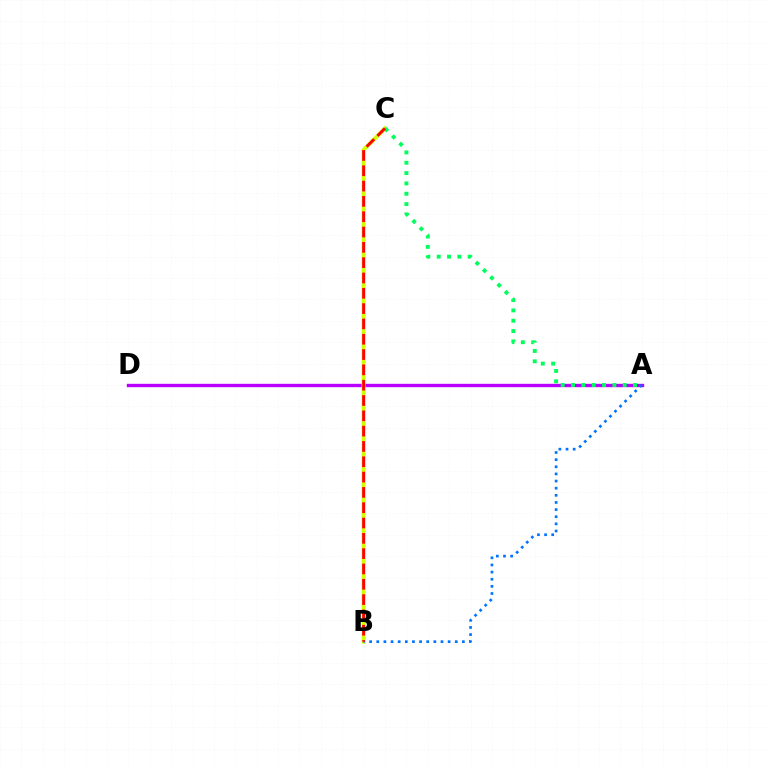{('A', 'D'): [{'color': '#b900ff', 'line_style': 'solid', 'thickness': 2.43}], ('B', 'C'): [{'color': '#d1ff00', 'line_style': 'solid', 'thickness': 2.82}, {'color': '#ff0000', 'line_style': 'dashed', 'thickness': 2.08}], ('A', 'C'): [{'color': '#00ff5c', 'line_style': 'dotted', 'thickness': 2.81}], ('A', 'B'): [{'color': '#0074ff', 'line_style': 'dotted', 'thickness': 1.94}]}